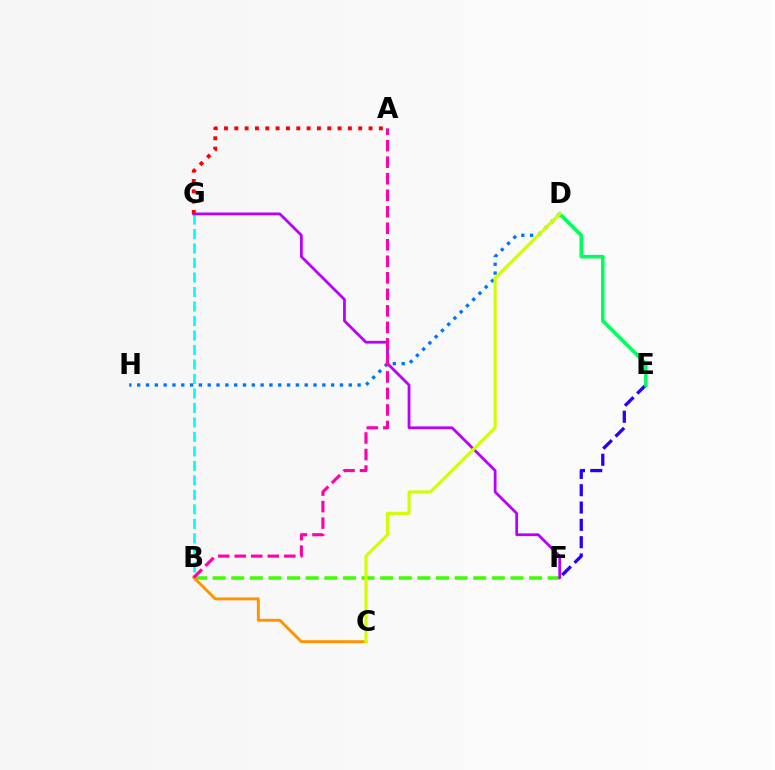{('B', 'G'): [{'color': '#00fff6', 'line_style': 'dashed', 'thickness': 1.97}], ('B', 'F'): [{'color': '#3dff00', 'line_style': 'dashed', 'thickness': 2.53}], ('D', 'H'): [{'color': '#0074ff', 'line_style': 'dotted', 'thickness': 2.4}], ('E', 'F'): [{'color': '#2500ff', 'line_style': 'dashed', 'thickness': 2.35}], ('F', 'G'): [{'color': '#b900ff', 'line_style': 'solid', 'thickness': 1.98}], ('B', 'C'): [{'color': '#ff9400', 'line_style': 'solid', 'thickness': 2.1}], ('D', 'E'): [{'color': '#00ff5c', 'line_style': 'solid', 'thickness': 2.58}], ('A', 'B'): [{'color': '#ff00ac', 'line_style': 'dashed', 'thickness': 2.24}], ('A', 'G'): [{'color': '#ff0000', 'line_style': 'dotted', 'thickness': 2.81}], ('C', 'D'): [{'color': '#d1ff00', 'line_style': 'solid', 'thickness': 2.25}]}